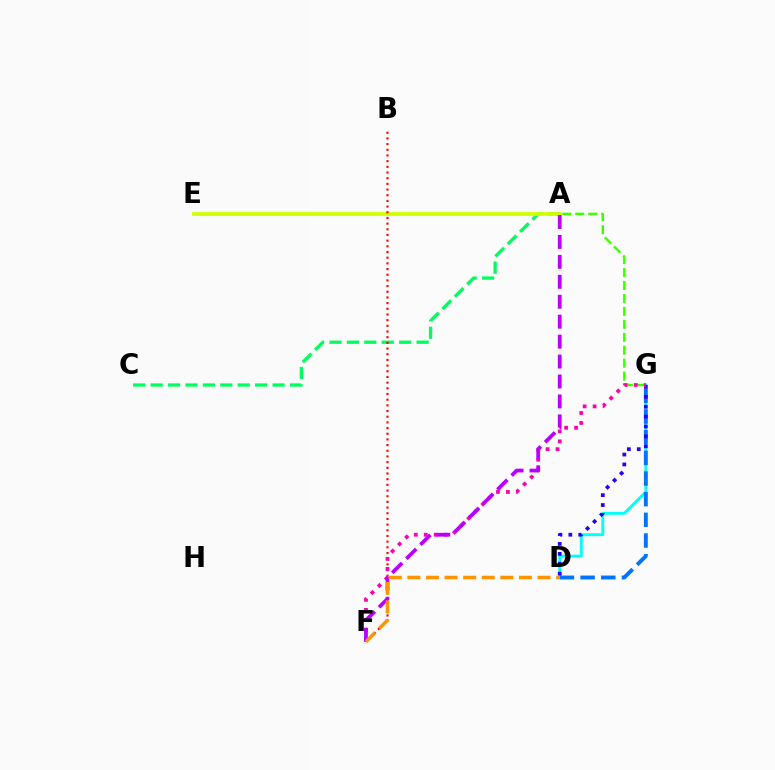{('D', 'G'): [{'color': '#00fff6', 'line_style': 'solid', 'thickness': 2.07}, {'color': '#0074ff', 'line_style': 'dashed', 'thickness': 2.81}, {'color': '#2500ff', 'line_style': 'dotted', 'thickness': 2.69}], ('A', 'G'): [{'color': '#3dff00', 'line_style': 'dashed', 'thickness': 1.76}], ('A', 'C'): [{'color': '#00ff5c', 'line_style': 'dashed', 'thickness': 2.37}], ('A', 'E'): [{'color': '#d1ff00', 'line_style': 'solid', 'thickness': 2.69}], ('B', 'F'): [{'color': '#ff0000', 'line_style': 'dotted', 'thickness': 1.54}], ('F', 'G'): [{'color': '#ff00ac', 'line_style': 'dotted', 'thickness': 2.71}], ('A', 'F'): [{'color': '#b900ff', 'line_style': 'dashed', 'thickness': 2.71}], ('D', 'F'): [{'color': '#ff9400', 'line_style': 'dashed', 'thickness': 2.53}]}